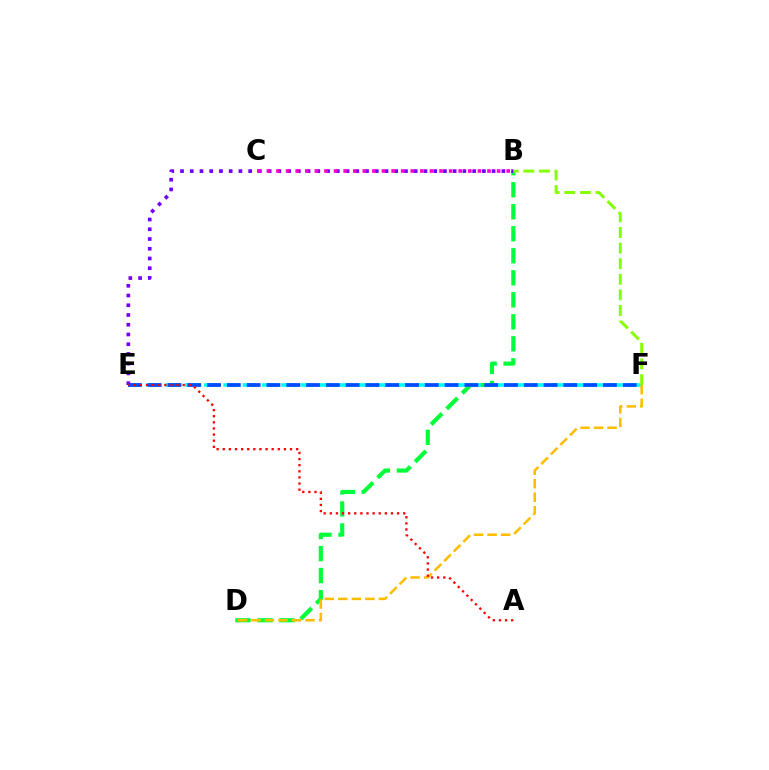{('E', 'F'): [{'color': '#00fff6', 'line_style': 'dashed', 'thickness': 2.62}, {'color': '#004bff', 'line_style': 'dashed', 'thickness': 2.69}], ('B', 'D'): [{'color': '#00ff39', 'line_style': 'dashed', 'thickness': 2.99}], ('D', 'F'): [{'color': '#ffbd00', 'line_style': 'dashed', 'thickness': 1.84}], ('B', 'F'): [{'color': '#84ff00', 'line_style': 'dashed', 'thickness': 2.12}], ('B', 'E'): [{'color': '#7200ff', 'line_style': 'dotted', 'thickness': 2.65}], ('B', 'C'): [{'color': '#ff00cf', 'line_style': 'dotted', 'thickness': 2.61}], ('A', 'E'): [{'color': '#ff0000', 'line_style': 'dotted', 'thickness': 1.66}]}